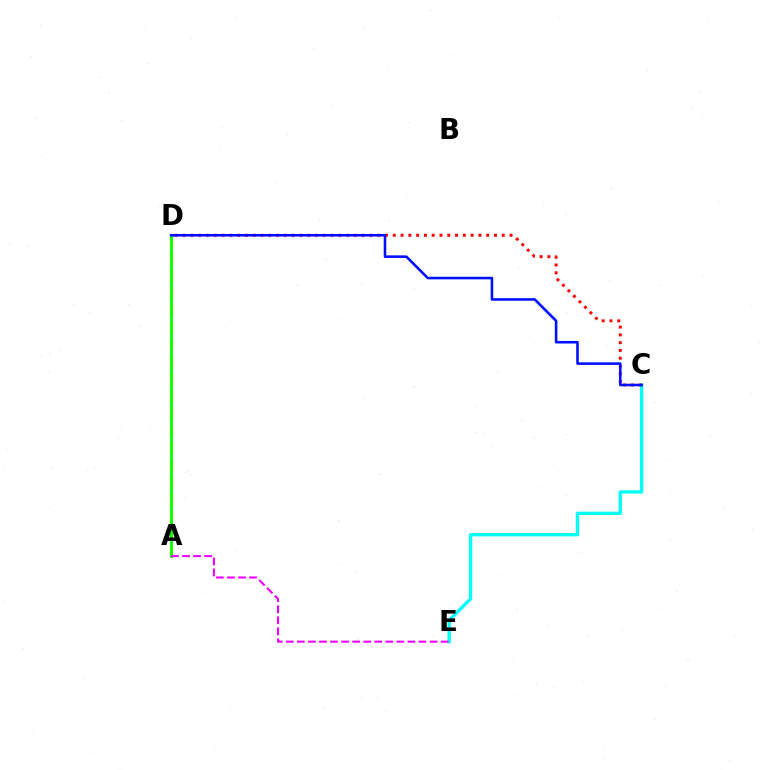{('A', 'D'): [{'color': '#fcf500', 'line_style': 'dashed', 'thickness': 2.34}, {'color': '#08ff00', 'line_style': 'solid', 'thickness': 2.06}], ('C', 'E'): [{'color': '#00fff6', 'line_style': 'solid', 'thickness': 2.39}], ('C', 'D'): [{'color': '#ff0000', 'line_style': 'dotted', 'thickness': 2.11}, {'color': '#0010ff', 'line_style': 'solid', 'thickness': 1.86}], ('A', 'E'): [{'color': '#ee00ff', 'line_style': 'dashed', 'thickness': 1.5}]}